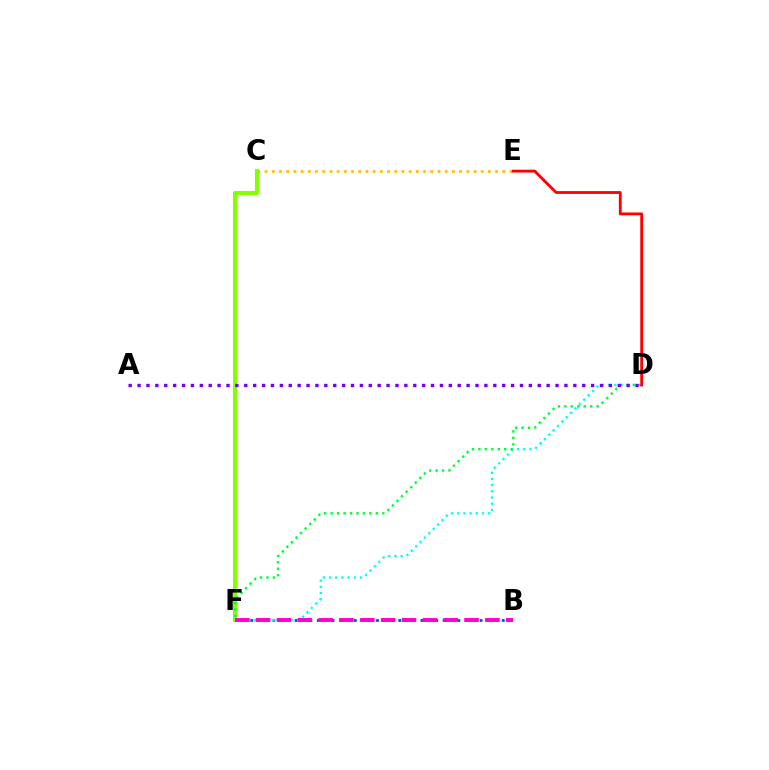{('B', 'F'): [{'color': '#004bff', 'line_style': 'dotted', 'thickness': 2.01}, {'color': '#ff00cf', 'line_style': 'dashed', 'thickness': 2.83}], ('D', 'F'): [{'color': '#00fff6', 'line_style': 'dotted', 'thickness': 1.68}, {'color': '#00ff39', 'line_style': 'dotted', 'thickness': 1.75}], ('C', 'E'): [{'color': '#ffbd00', 'line_style': 'dotted', 'thickness': 1.96}], ('C', 'F'): [{'color': '#84ff00', 'line_style': 'solid', 'thickness': 2.93}], ('A', 'D'): [{'color': '#7200ff', 'line_style': 'dotted', 'thickness': 2.42}], ('D', 'E'): [{'color': '#ff0000', 'line_style': 'solid', 'thickness': 2.03}]}